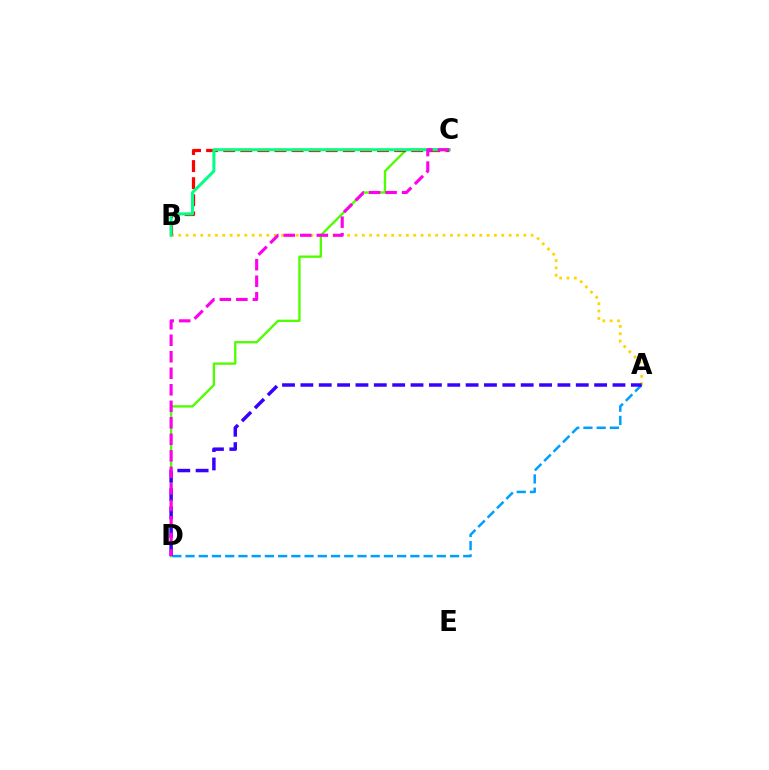{('C', 'D'): [{'color': '#4fff00', 'line_style': 'solid', 'thickness': 1.69}, {'color': '#ff00ed', 'line_style': 'dashed', 'thickness': 2.24}], ('A', 'D'): [{'color': '#009eff', 'line_style': 'dashed', 'thickness': 1.8}, {'color': '#3700ff', 'line_style': 'dashed', 'thickness': 2.49}], ('A', 'B'): [{'color': '#ffd500', 'line_style': 'dotted', 'thickness': 1.99}], ('B', 'C'): [{'color': '#ff0000', 'line_style': 'dashed', 'thickness': 2.32}, {'color': '#00ff86', 'line_style': 'solid', 'thickness': 2.17}]}